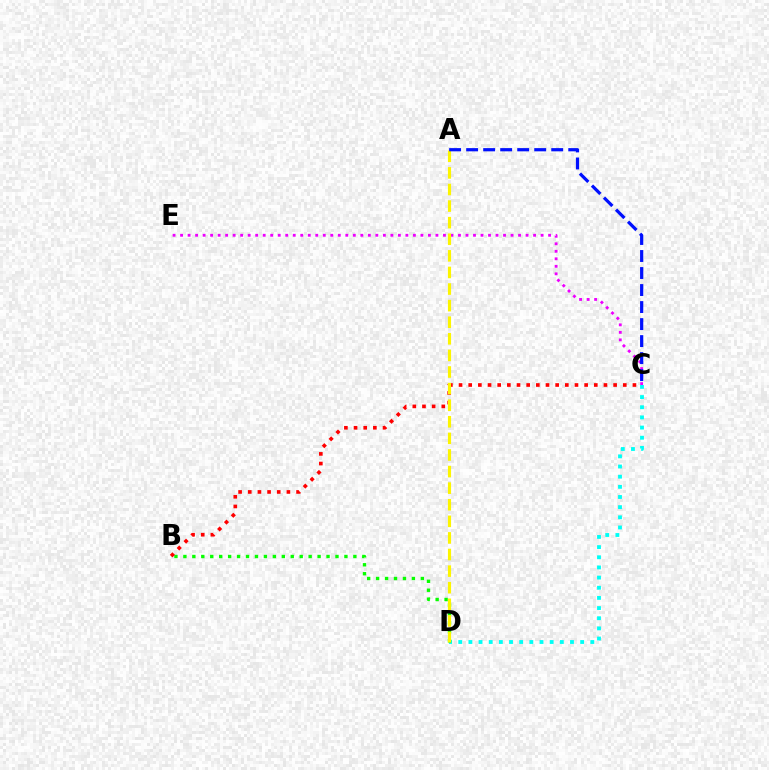{('C', 'D'): [{'color': '#00fff6', 'line_style': 'dotted', 'thickness': 2.76}], ('B', 'D'): [{'color': '#08ff00', 'line_style': 'dotted', 'thickness': 2.43}], ('C', 'E'): [{'color': '#ee00ff', 'line_style': 'dotted', 'thickness': 2.04}], ('B', 'C'): [{'color': '#ff0000', 'line_style': 'dotted', 'thickness': 2.62}], ('A', 'D'): [{'color': '#fcf500', 'line_style': 'dashed', 'thickness': 2.25}], ('A', 'C'): [{'color': '#0010ff', 'line_style': 'dashed', 'thickness': 2.31}]}